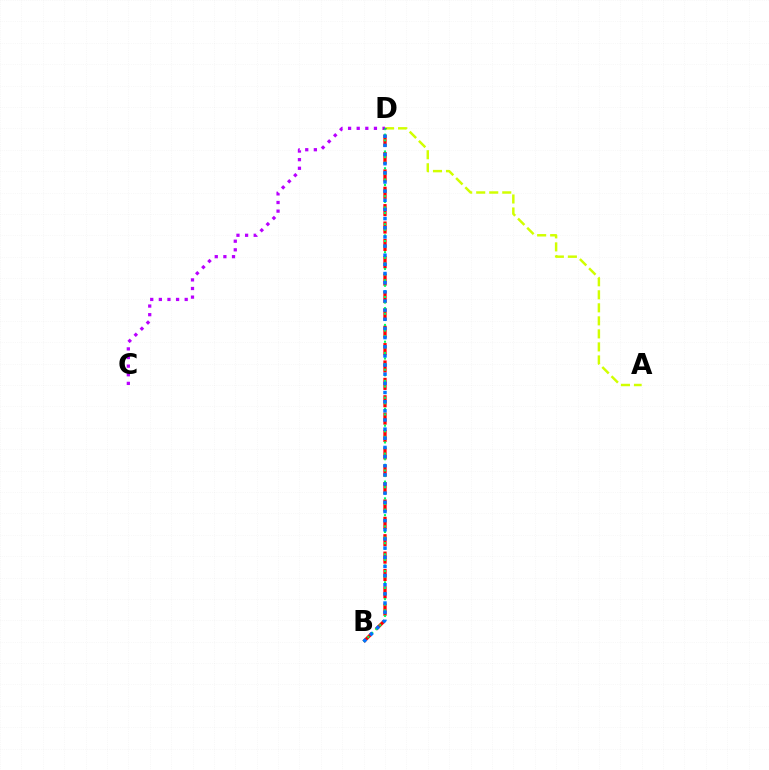{('A', 'D'): [{'color': '#d1ff00', 'line_style': 'dashed', 'thickness': 1.77}], ('C', 'D'): [{'color': '#b900ff', 'line_style': 'dotted', 'thickness': 2.34}], ('B', 'D'): [{'color': '#ff0000', 'line_style': 'dashed', 'thickness': 2.36}, {'color': '#00ff5c', 'line_style': 'dotted', 'thickness': 1.52}, {'color': '#0074ff', 'line_style': 'dotted', 'thickness': 2.49}]}